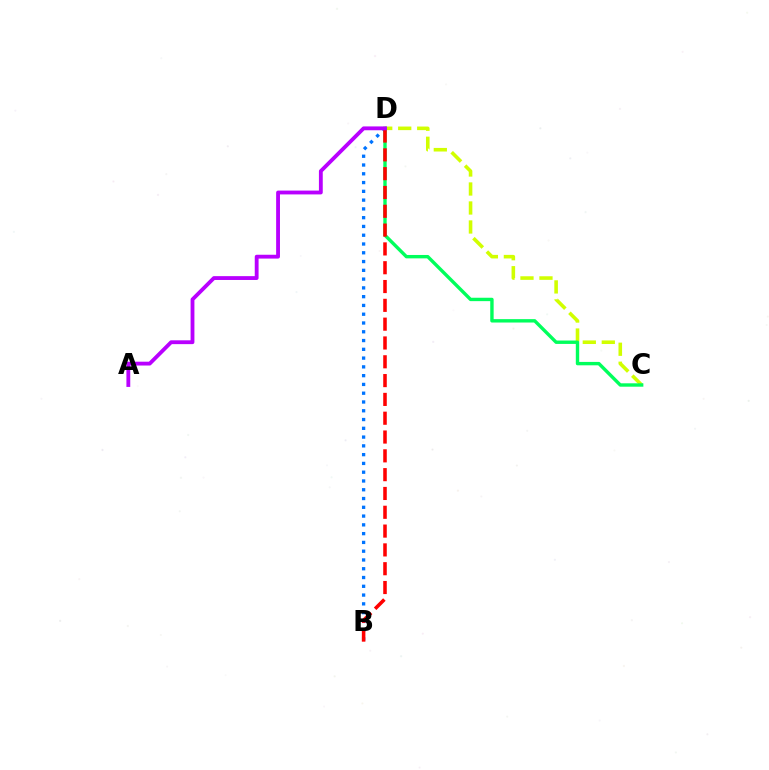{('C', 'D'): [{'color': '#d1ff00', 'line_style': 'dashed', 'thickness': 2.58}, {'color': '#00ff5c', 'line_style': 'solid', 'thickness': 2.44}], ('B', 'D'): [{'color': '#0074ff', 'line_style': 'dotted', 'thickness': 2.38}, {'color': '#ff0000', 'line_style': 'dashed', 'thickness': 2.56}], ('A', 'D'): [{'color': '#b900ff', 'line_style': 'solid', 'thickness': 2.76}]}